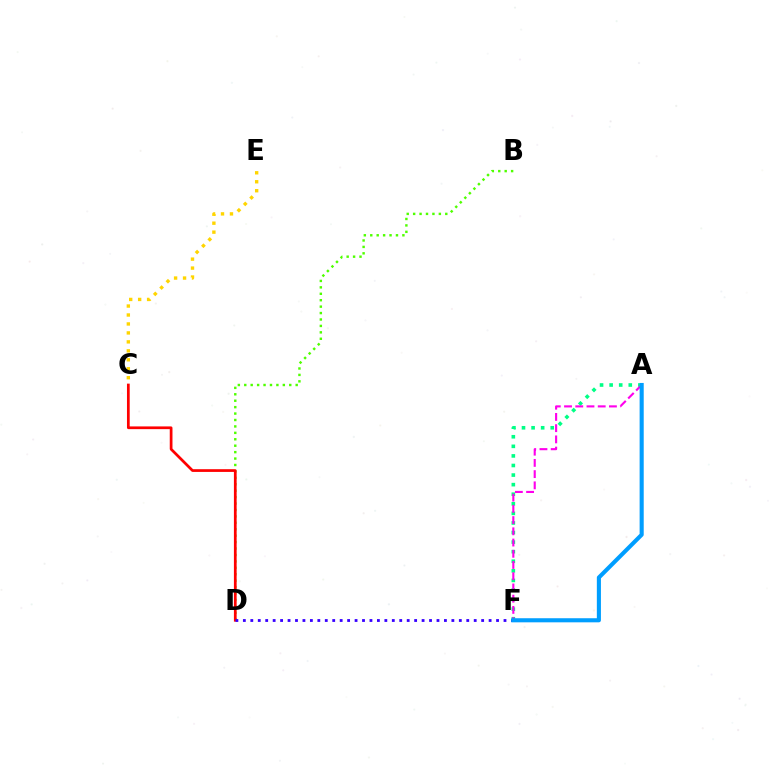{('B', 'D'): [{'color': '#4fff00', 'line_style': 'dotted', 'thickness': 1.75}], ('C', 'D'): [{'color': '#ff0000', 'line_style': 'solid', 'thickness': 1.96}], ('D', 'F'): [{'color': '#3700ff', 'line_style': 'dotted', 'thickness': 2.02}], ('C', 'E'): [{'color': '#ffd500', 'line_style': 'dotted', 'thickness': 2.43}], ('A', 'F'): [{'color': '#00ff86', 'line_style': 'dotted', 'thickness': 2.6}, {'color': '#ff00ed', 'line_style': 'dashed', 'thickness': 1.53}, {'color': '#009eff', 'line_style': 'solid', 'thickness': 2.95}]}